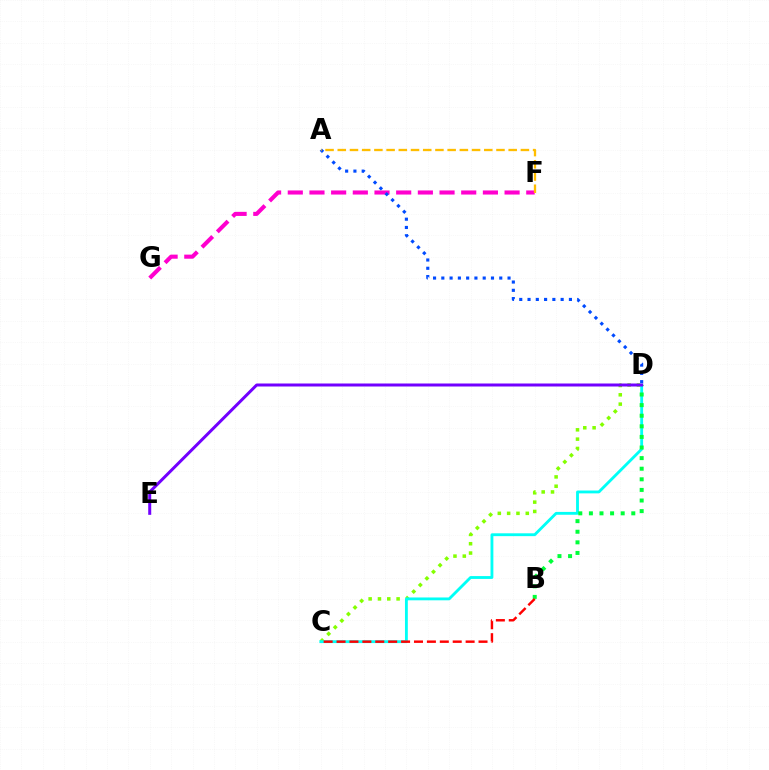{('F', 'G'): [{'color': '#ff00cf', 'line_style': 'dashed', 'thickness': 2.95}], ('A', 'D'): [{'color': '#004bff', 'line_style': 'dotted', 'thickness': 2.25}], ('C', 'D'): [{'color': '#84ff00', 'line_style': 'dotted', 'thickness': 2.53}, {'color': '#00fff6', 'line_style': 'solid', 'thickness': 2.05}], ('B', 'D'): [{'color': '#00ff39', 'line_style': 'dotted', 'thickness': 2.88}], ('B', 'C'): [{'color': '#ff0000', 'line_style': 'dashed', 'thickness': 1.75}], ('A', 'F'): [{'color': '#ffbd00', 'line_style': 'dashed', 'thickness': 1.66}], ('D', 'E'): [{'color': '#7200ff', 'line_style': 'solid', 'thickness': 2.16}]}